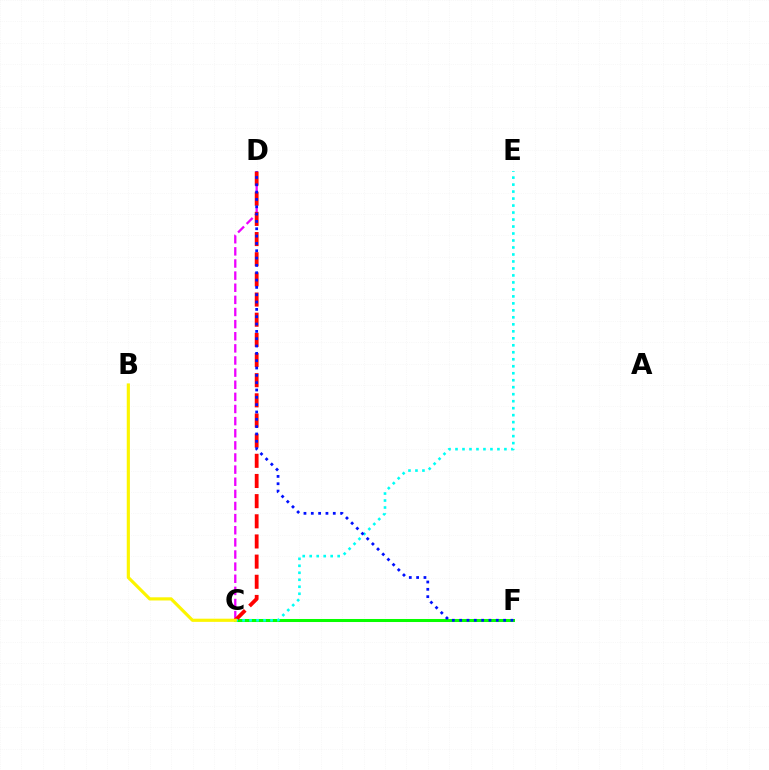{('C', 'F'): [{'color': '#08ff00', 'line_style': 'solid', 'thickness': 2.18}], ('C', 'D'): [{'color': '#ee00ff', 'line_style': 'dashed', 'thickness': 1.65}, {'color': '#ff0000', 'line_style': 'dashed', 'thickness': 2.74}], ('C', 'E'): [{'color': '#00fff6', 'line_style': 'dotted', 'thickness': 1.9}], ('B', 'C'): [{'color': '#fcf500', 'line_style': 'solid', 'thickness': 2.28}], ('D', 'F'): [{'color': '#0010ff', 'line_style': 'dotted', 'thickness': 1.99}]}